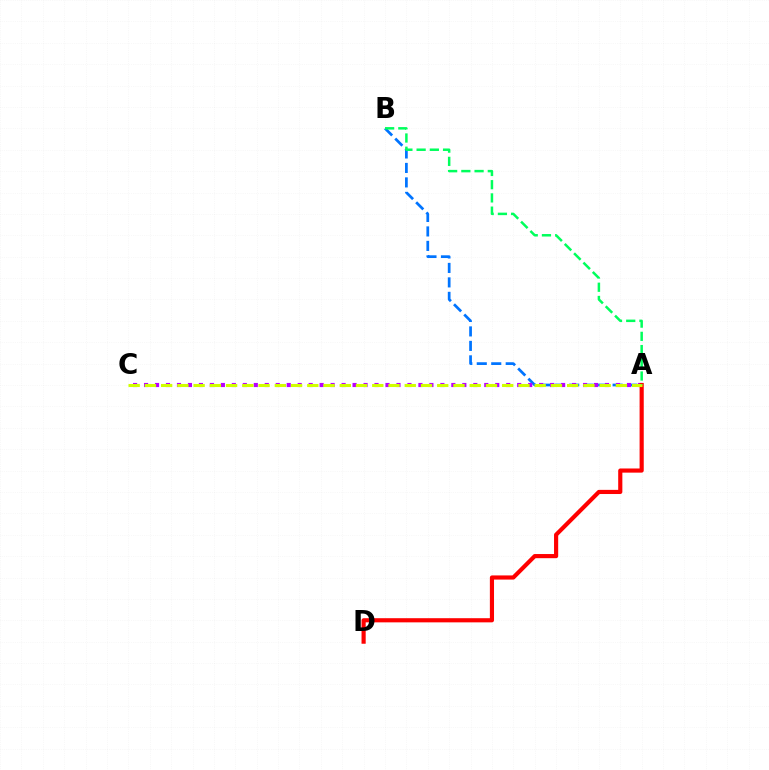{('A', 'B'): [{'color': '#0074ff', 'line_style': 'dashed', 'thickness': 1.97}, {'color': '#00ff5c', 'line_style': 'dashed', 'thickness': 1.8}], ('A', 'C'): [{'color': '#b900ff', 'line_style': 'dotted', 'thickness': 2.98}, {'color': '#d1ff00', 'line_style': 'dashed', 'thickness': 2.21}], ('A', 'D'): [{'color': '#ff0000', 'line_style': 'solid', 'thickness': 2.99}]}